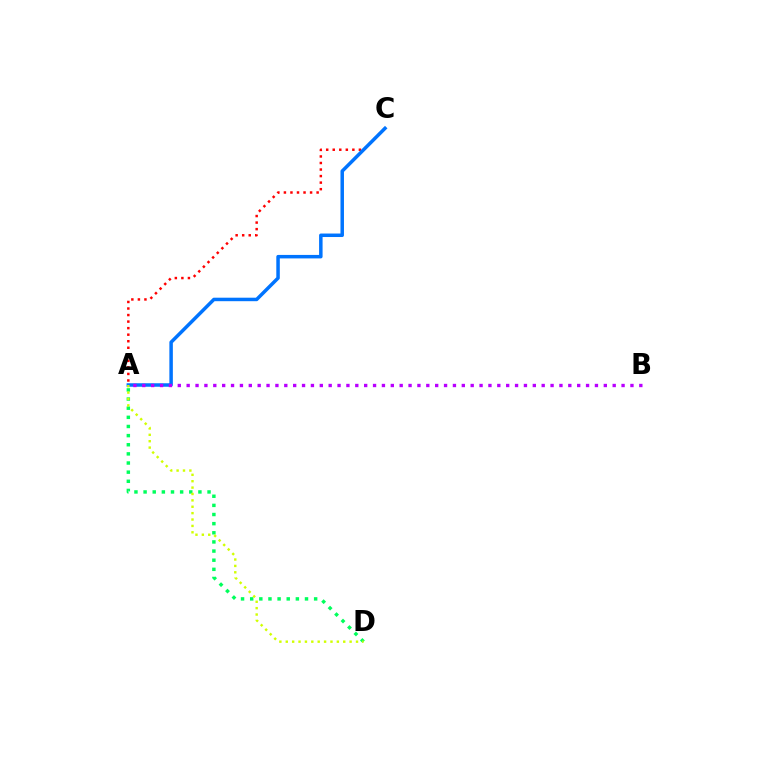{('A', 'C'): [{'color': '#ff0000', 'line_style': 'dotted', 'thickness': 1.78}, {'color': '#0074ff', 'line_style': 'solid', 'thickness': 2.51}], ('A', 'D'): [{'color': '#00ff5c', 'line_style': 'dotted', 'thickness': 2.48}, {'color': '#d1ff00', 'line_style': 'dotted', 'thickness': 1.74}], ('A', 'B'): [{'color': '#b900ff', 'line_style': 'dotted', 'thickness': 2.41}]}